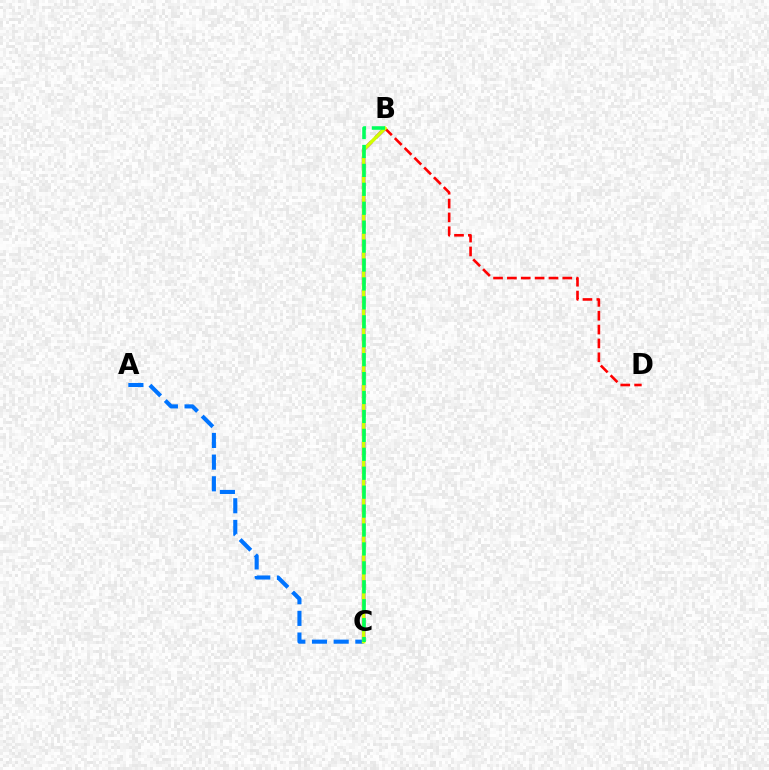{('B', 'C'): [{'color': '#b900ff', 'line_style': 'dashed', 'thickness': 2.57}, {'color': '#d1ff00', 'line_style': 'solid', 'thickness': 2.53}, {'color': '#00ff5c', 'line_style': 'dashed', 'thickness': 2.57}], ('A', 'C'): [{'color': '#0074ff', 'line_style': 'dashed', 'thickness': 2.94}], ('B', 'D'): [{'color': '#ff0000', 'line_style': 'dashed', 'thickness': 1.88}]}